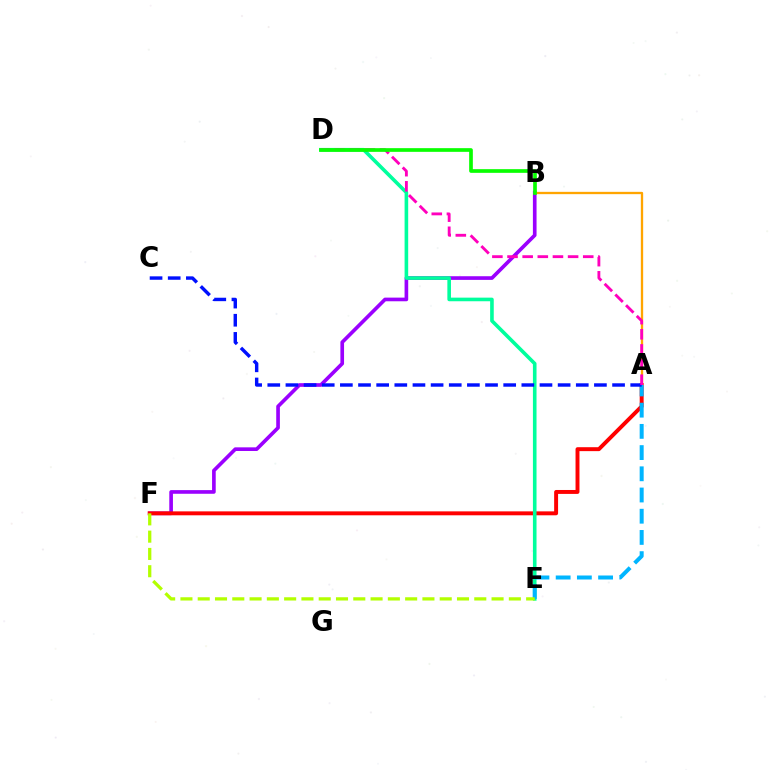{('B', 'F'): [{'color': '#9b00ff', 'line_style': 'solid', 'thickness': 2.63}], ('A', 'F'): [{'color': '#ff0000', 'line_style': 'solid', 'thickness': 2.83}], ('A', 'B'): [{'color': '#ffa500', 'line_style': 'solid', 'thickness': 1.67}], ('D', 'E'): [{'color': '#00ff9d', 'line_style': 'solid', 'thickness': 2.6}], ('A', 'E'): [{'color': '#00b5ff', 'line_style': 'dashed', 'thickness': 2.88}], ('A', 'C'): [{'color': '#0010ff', 'line_style': 'dashed', 'thickness': 2.47}], ('A', 'D'): [{'color': '#ff00bd', 'line_style': 'dashed', 'thickness': 2.06}], ('B', 'D'): [{'color': '#08ff00', 'line_style': 'solid', 'thickness': 2.65}], ('E', 'F'): [{'color': '#b3ff00', 'line_style': 'dashed', 'thickness': 2.35}]}